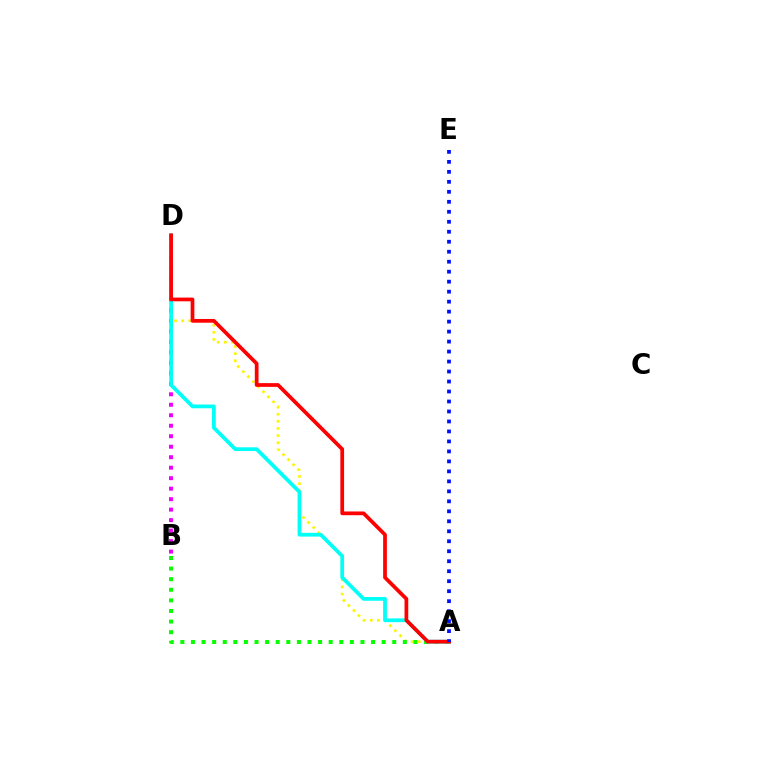{('B', 'D'): [{'color': '#ee00ff', 'line_style': 'dotted', 'thickness': 2.85}], ('A', 'D'): [{'color': '#fcf500', 'line_style': 'dotted', 'thickness': 1.93}, {'color': '#00fff6', 'line_style': 'solid', 'thickness': 2.7}, {'color': '#ff0000', 'line_style': 'solid', 'thickness': 2.69}], ('A', 'B'): [{'color': '#08ff00', 'line_style': 'dotted', 'thickness': 2.88}], ('A', 'E'): [{'color': '#0010ff', 'line_style': 'dotted', 'thickness': 2.71}]}